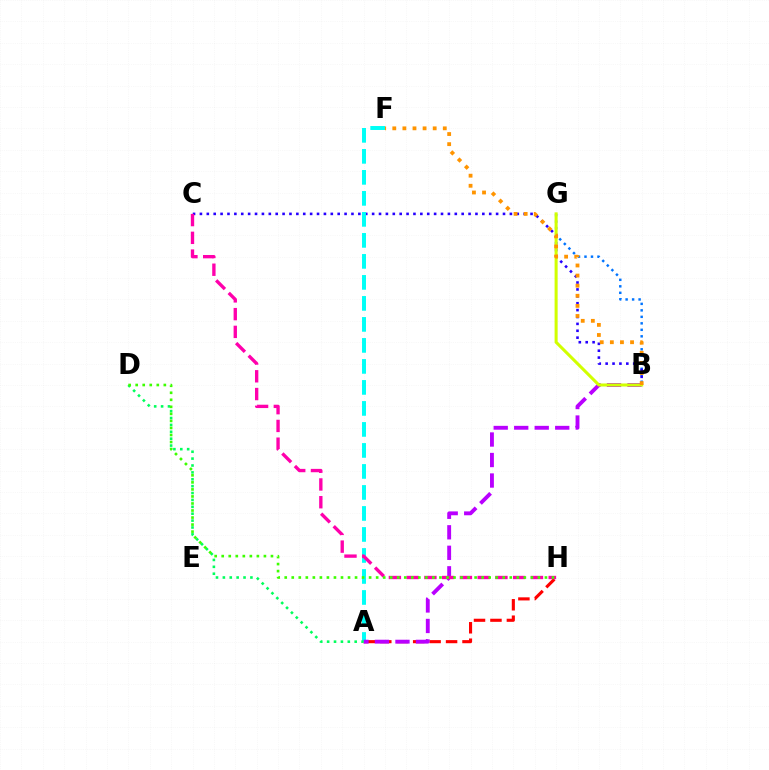{('A', 'H'): [{'color': '#ff0000', 'line_style': 'dashed', 'thickness': 2.23}], ('B', 'G'): [{'color': '#0074ff', 'line_style': 'dotted', 'thickness': 1.76}, {'color': '#d1ff00', 'line_style': 'solid', 'thickness': 2.19}], ('B', 'C'): [{'color': '#2500ff', 'line_style': 'dotted', 'thickness': 1.87}], ('A', 'F'): [{'color': '#00fff6', 'line_style': 'dashed', 'thickness': 2.85}], ('A', 'B'): [{'color': '#b900ff', 'line_style': 'dashed', 'thickness': 2.79}], ('A', 'D'): [{'color': '#00ff5c', 'line_style': 'dotted', 'thickness': 1.87}], ('C', 'H'): [{'color': '#ff00ac', 'line_style': 'dashed', 'thickness': 2.41}], ('D', 'H'): [{'color': '#3dff00', 'line_style': 'dotted', 'thickness': 1.91}], ('B', 'F'): [{'color': '#ff9400', 'line_style': 'dotted', 'thickness': 2.74}]}